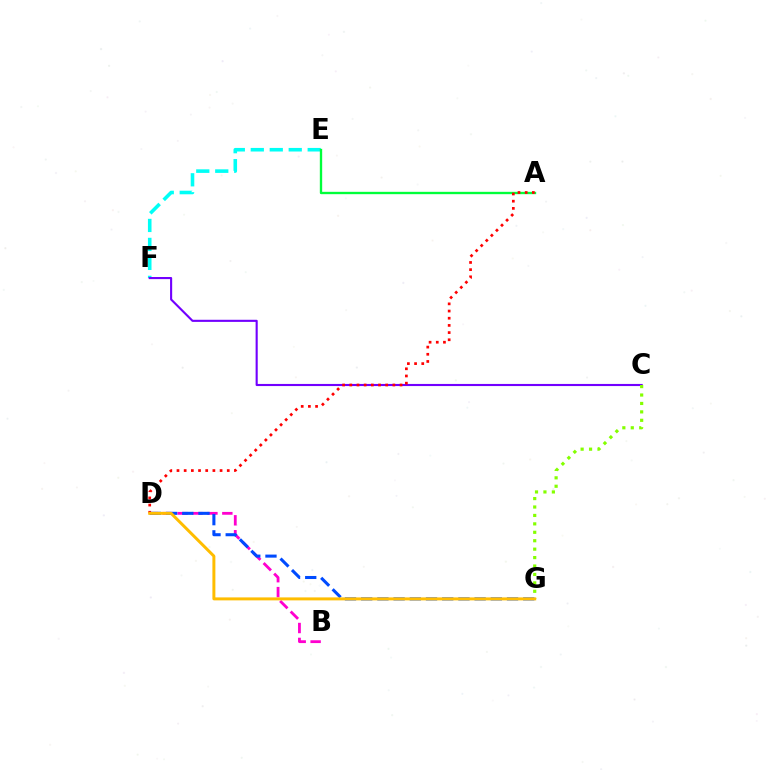{('E', 'F'): [{'color': '#00fff6', 'line_style': 'dashed', 'thickness': 2.58}], ('A', 'E'): [{'color': '#00ff39', 'line_style': 'solid', 'thickness': 1.7}], ('C', 'F'): [{'color': '#7200ff', 'line_style': 'solid', 'thickness': 1.52}], ('A', 'D'): [{'color': '#ff0000', 'line_style': 'dotted', 'thickness': 1.95}], ('C', 'G'): [{'color': '#84ff00', 'line_style': 'dotted', 'thickness': 2.29}], ('B', 'D'): [{'color': '#ff00cf', 'line_style': 'dashed', 'thickness': 2.03}], ('D', 'G'): [{'color': '#004bff', 'line_style': 'dashed', 'thickness': 2.2}, {'color': '#ffbd00', 'line_style': 'solid', 'thickness': 2.14}]}